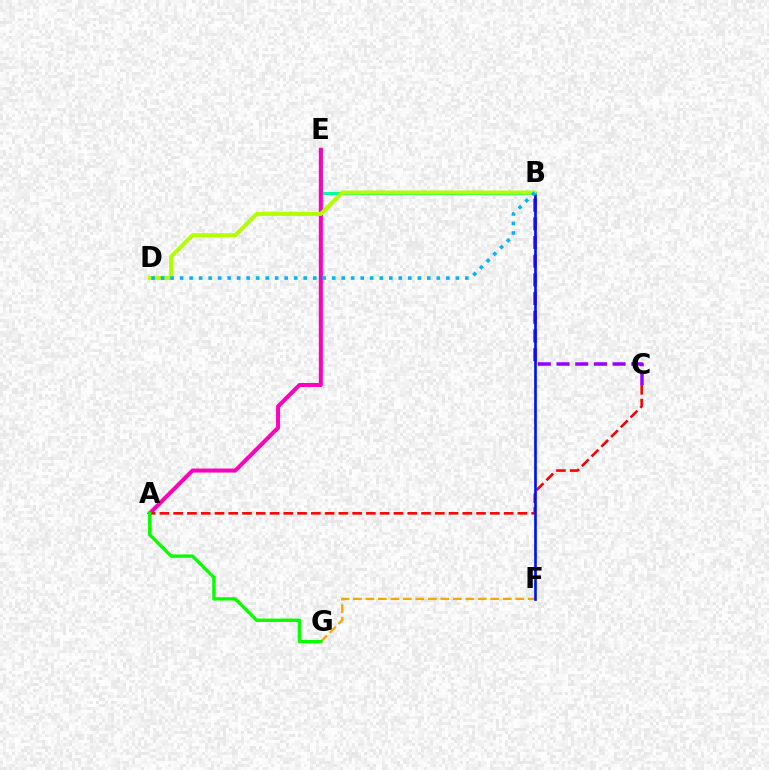{('B', 'C'): [{'color': '#9b00ff', 'line_style': 'dashed', 'thickness': 2.54}], ('B', 'E'): [{'color': '#00ff9d', 'line_style': 'solid', 'thickness': 2.26}], ('A', 'E'): [{'color': '#ff00bd', 'line_style': 'solid', 'thickness': 2.89}], ('A', 'C'): [{'color': '#ff0000', 'line_style': 'dashed', 'thickness': 1.87}], ('F', 'G'): [{'color': '#ffa500', 'line_style': 'dashed', 'thickness': 1.7}], ('B', 'F'): [{'color': '#0010ff', 'line_style': 'solid', 'thickness': 1.92}], ('A', 'G'): [{'color': '#08ff00', 'line_style': 'solid', 'thickness': 2.41}], ('B', 'D'): [{'color': '#b3ff00', 'line_style': 'solid', 'thickness': 2.9}, {'color': '#00b5ff', 'line_style': 'dotted', 'thickness': 2.58}]}